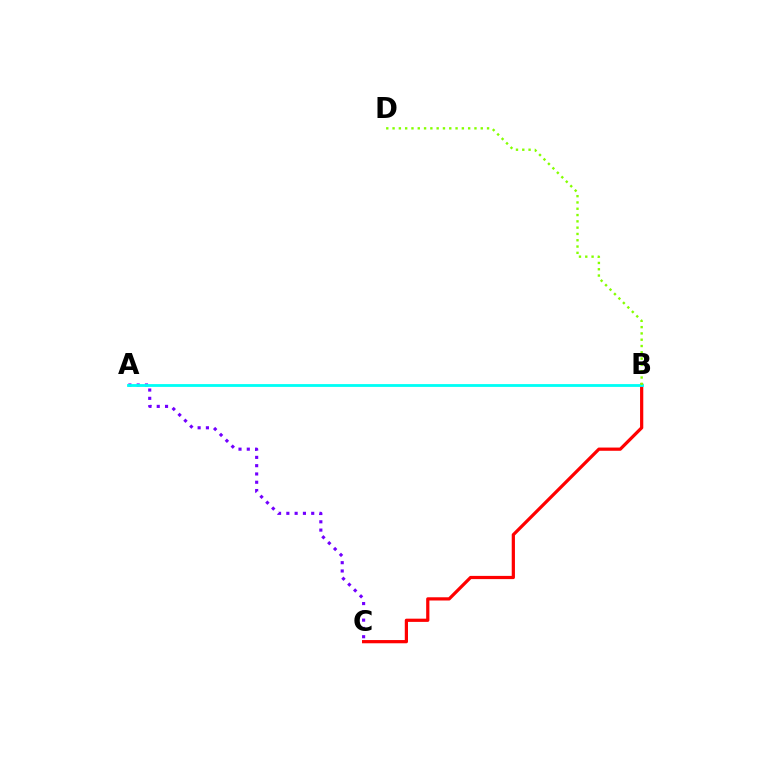{('B', 'C'): [{'color': '#ff0000', 'line_style': 'solid', 'thickness': 2.32}], ('A', 'C'): [{'color': '#7200ff', 'line_style': 'dotted', 'thickness': 2.25}], ('A', 'B'): [{'color': '#00fff6', 'line_style': 'solid', 'thickness': 2.02}], ('B', 'D'): [{'color': '#84ff00', 'line_style': 'dotted', 'thickness': 1.71}]}